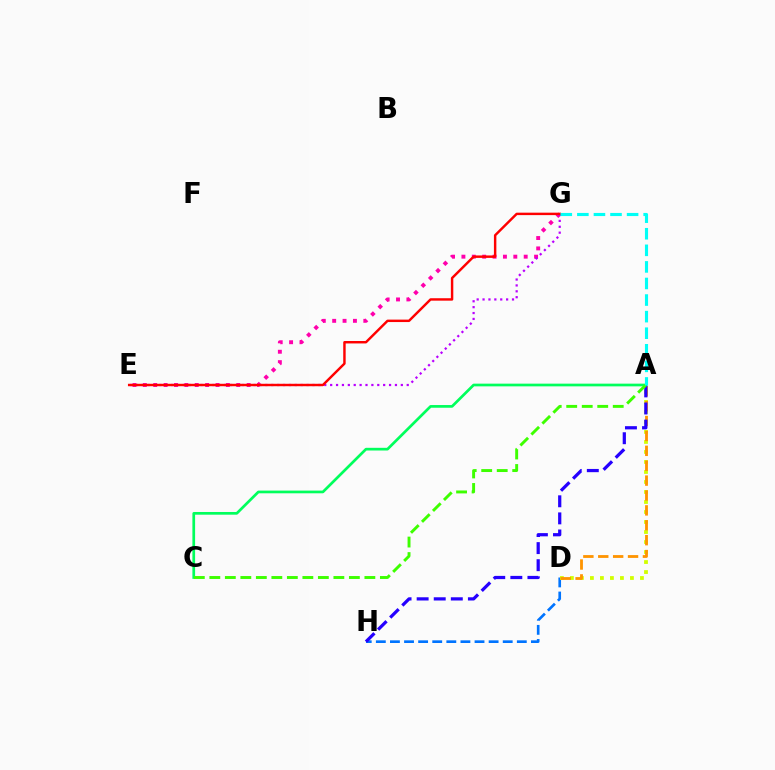{('D', 'H'): [{'color': '#0074ff', 'line_style': 'dashed', 'thickness': 1.92}], ('A', 'D'): [{'color': '#d1ff00', 'line_style': 'dotted', 'thickness': 2.72}, {'color': '#ff9400', 'line_style': 'dashed', 'thickness': 2.02}], ('A', 'C'): [{'color': '#00ff5c', 'line_style': 'solid', 'thickness': 1.95}, {'color': '#3dff00', 'line_style': 'dashed', 'thickness': 2.11}], ('E', 'G'): [{'color': '#ff00ac', 'line_style': 'dotted', 'thickness': 2.82}, {'color': '#b900ff', 'line_style': 'dotted', 'thickness': 1.6}, {'color': '#ff0000', 'line_style': 'solid', 'thickness': 1.76}], ('A', 'H'): [{'color': '#2500ff', 'line_style': 'dashed', 'thickness': 2.32}], ('A', 'G'): [{'color': '#00fff6', 'line_style': 'dashed', 'thickness': 2.25}]}